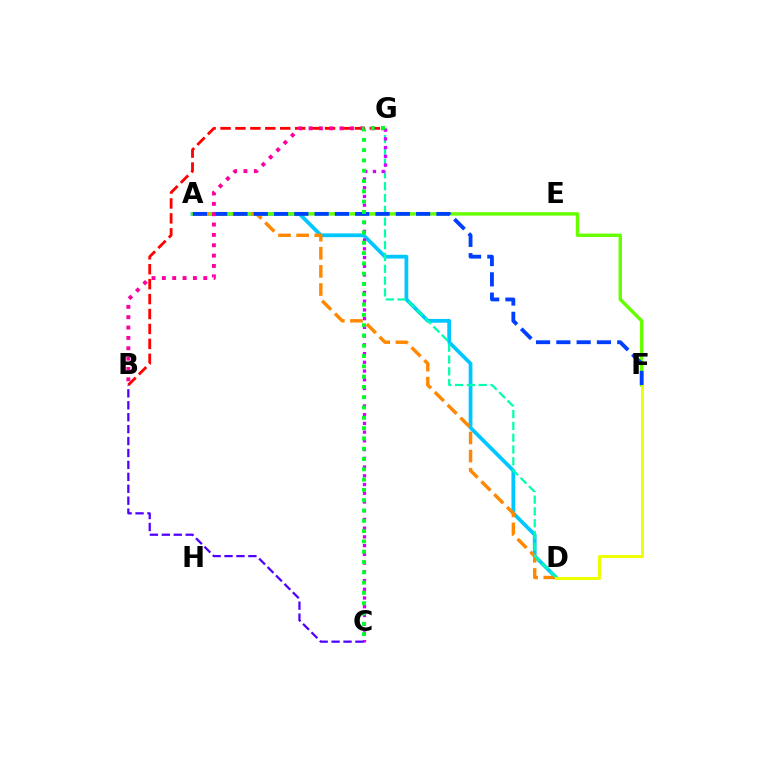{('A', 'D'): [{'color': '#00c7ff', 'line_style': 'solid', 'thickness': 2.72}, {'color': '#ff8800', 'line_style': 'dashed', 'thickness': 2.46}], ('B', 'G'): [{'color': '#ff0000', 'line_style': 'dashed', 'thickness': 2.03}, {'color': '#ff00a0', 'line_style': 'dotted', 'thickness': 2.81}], ('A', 'F'): [{'color': '#66ff00', 'line_style': 'solid', 'thickness': 2.47}, {'color': '#003fff', 'line_style': 'dashed', 'thickness': 2.76}], ('D', 'G'): [{'color': '#00ffaf', 'line_style': 'dashed', 'thickness': 1.6}], ('C', 'G'): [{'color': '#d600ff', 'line_style': 'dotted', 'thickness': 2.37}, {'color': '#00ff27', 'line_style': 'dotted', 'thickness': 2.8}], ('D', 'F'): [{'color': '#eeff00', 'line_style': 'solid', 'thickness': 2.16}], ('B', 'C'): [{'color': '#4f00ff', 'line_style': 'dashed', 'thickness': 1.62}]}